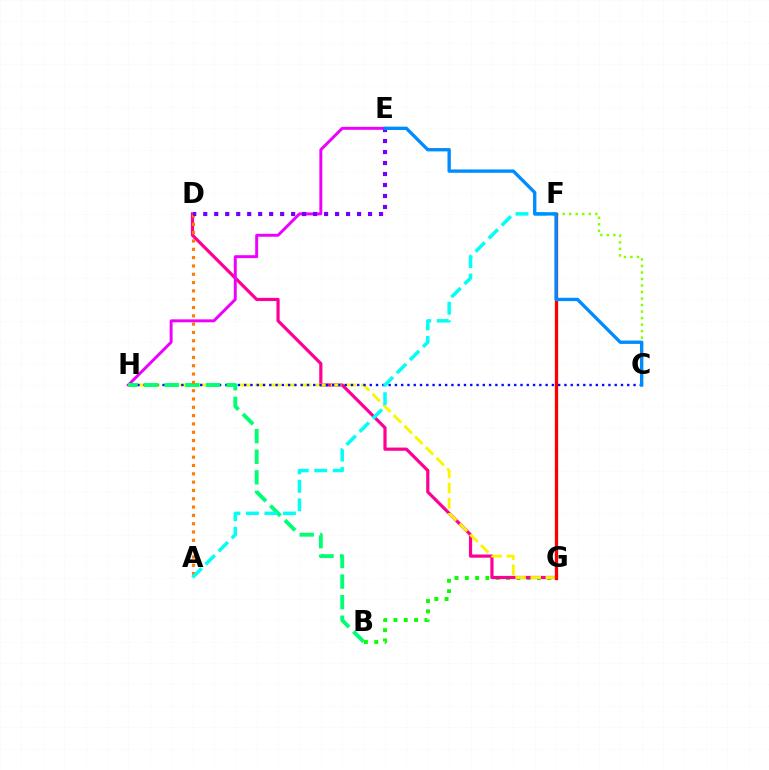{('B', 'G'): [{'color': '#08ff00', 'line_style': 'dotted', 'thickness': 2.8}], ('D', 'G'): [{'color': '#ff0094', 'line_style': 'solid', 'thickness': 2.31}], ('E', 'H'): [{'color': '#ee00ff', 'line_style': 'solid', 'thickness': 2.12}], ('G', 'H'): [{'color': '#fcf500', 'line_style': 'dashed', 'thickness': 2.05}], ('C', 'H'): [{'color': '#0010ff', 'line_style': 'dotted', 'thickness': 1.71}], ('B', 'H'): [{'color': '#00ff74', 'line_style': 'dashed', 'thickness': 2.8}], ('A', 'D'): [{'color': '#ff7c00', 'line_style': 'dotted', 'thickness': 2.26}], ('C', 'F'): [{'color': '#84ff00', 'line_style': 'dotted', 'thickness': 1.77}], ('D', 'E'): [{'color': '#7200ff', 'line_style': 'dotted', 'thickness': 2.99}], ('F', 'G'): [{'color': '#ff0000', 'line_style': 'solid', 'thickness': 2.35}], ('A', 'F'): [{'color': '#00fff6', 'line_style': 'dashed', 'thickness': 2.51}], ('C', 'E'): [{'color': '#008cff', 'line_style': 'solid', 'thickness': 2.42}]}